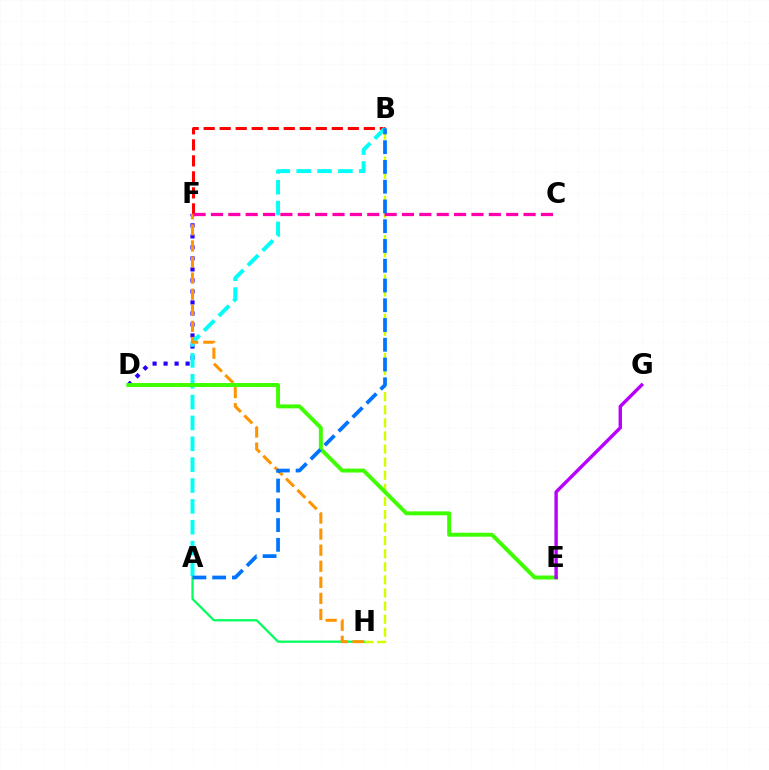{('D', 'F'): [{'color': '#2500ff', 'line_style': 'dotted', 'thickness': 2.99}], ('B', 'H'): [{'color': '#d1ff00', 'line_style': 'dashed', 'thickness': 1.78}], ('B', 'F'): [{'color': '#ff0000', 'line_style': 'dashed', 'thickness': 2.18}], ('A', 'H'): [{'color': '#00ff5c', 'line_style': 'solid', 'thickness': 1.61}], ('A', 'B'): [{'color': '#00fff6', 'line_style': 'dashed', 'thickness': 2.83}, {'color': '#0074ff', 'line_style': 'dashed', 'thickness': 2.68}], ('F', 'H'): [{'color': '#ff9400', 'line_style': 'dashed', 'thickness': 2.18}], ('D', 'E'): [{'color': '#3dff00', 'line_style': 'solid', 'thickness': 2.84}], ('E', 'G'): [{'color': '#b900ff', 'line_style': 'solid', 'thickness': 2.45}], ('C', 'F'): [{'color': '#ff00ac', 'line_style': 'dashed', 'thickness': 2.36}]}